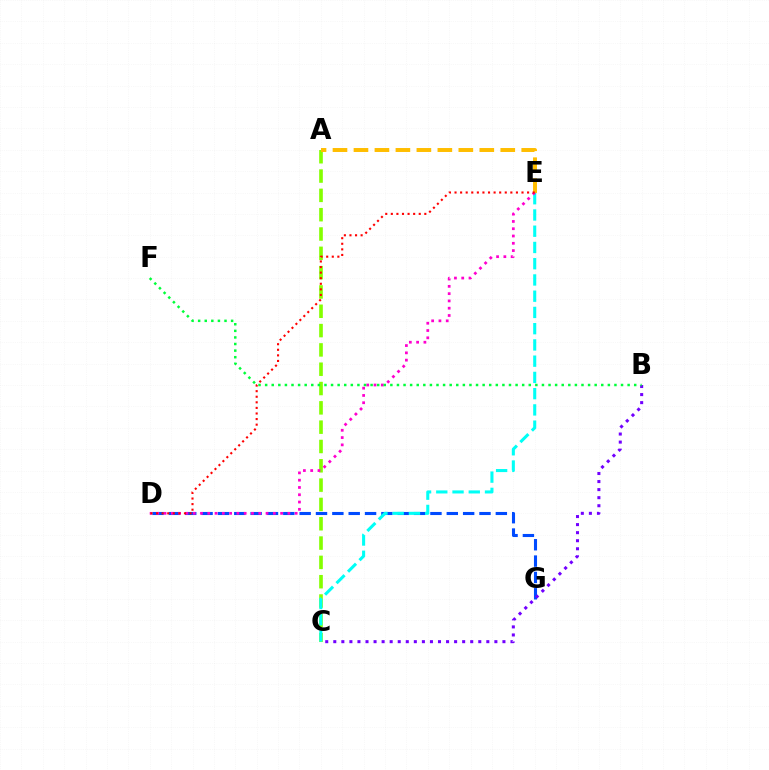{('D', 'G'): [{'color': '#004bff', 'line_style': 'dashed', 'thickness': 2.22}], ('A', 'C'): [{'color': '#84ff00', 'line_style': 'dashed', 'thickness': 2.62}], ('B', 'C'): [{'color': '#7200ff', 'line_style': 'dotted', 'thickness': 2.19}], ('C', 'E'): [{'color': '#00fff6', 'line_style': 'dashed', 'thickness': 2.21}], ('A', 'E'): [{'color': '#ffbd00', 'line_style': 'dashed', 'thickness': 2.85}], ('D', 'E'): [{'color': '#ff00cf', 'line_style': 'dotted', 'thickness': 1.98}, {'color': '#ff0000', 'line_style': 'dotted', 'thickness': 1.52}], ('B', 'F'): [{'color': '#00ff39', 'line_style': 'dotted', 'thickness': 1.79}]}